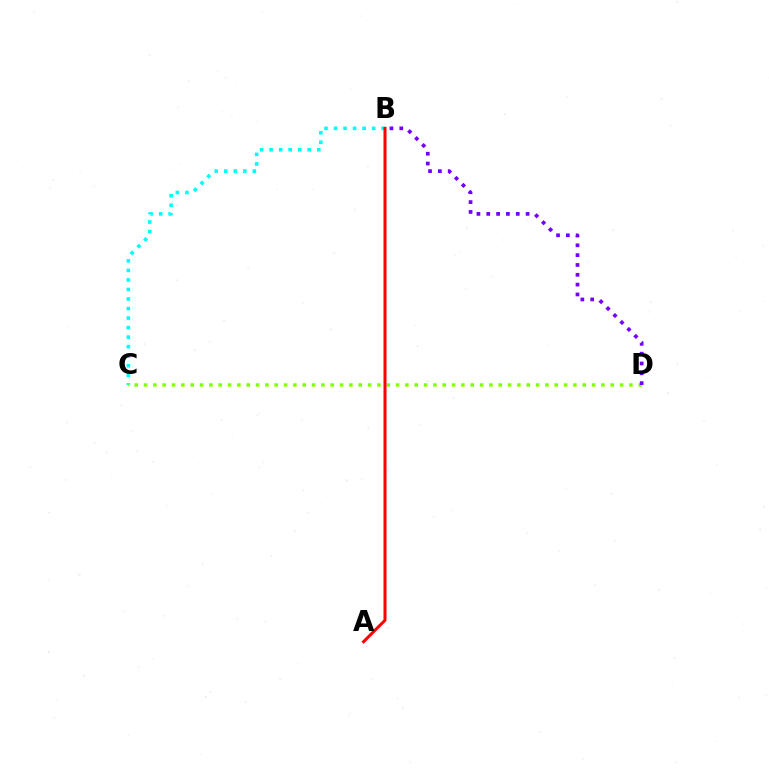{('B', 'C'): [{'color': '#00fff6', 'line_style': 'dotted', 'thickness': 2.59}], ('C', 'D'): [{'color': '#84ff00', 'line_style': 'dotted', 'thickness': 2.54}], ('A', 'B'): [{'color': '#ff0000', 'line_style': 'solid', 'thickness': 2.17}], ('B', 'D'): [{'color': '#7200ff', 'line_style': 'dotted', 'thickness': 2.67}]}